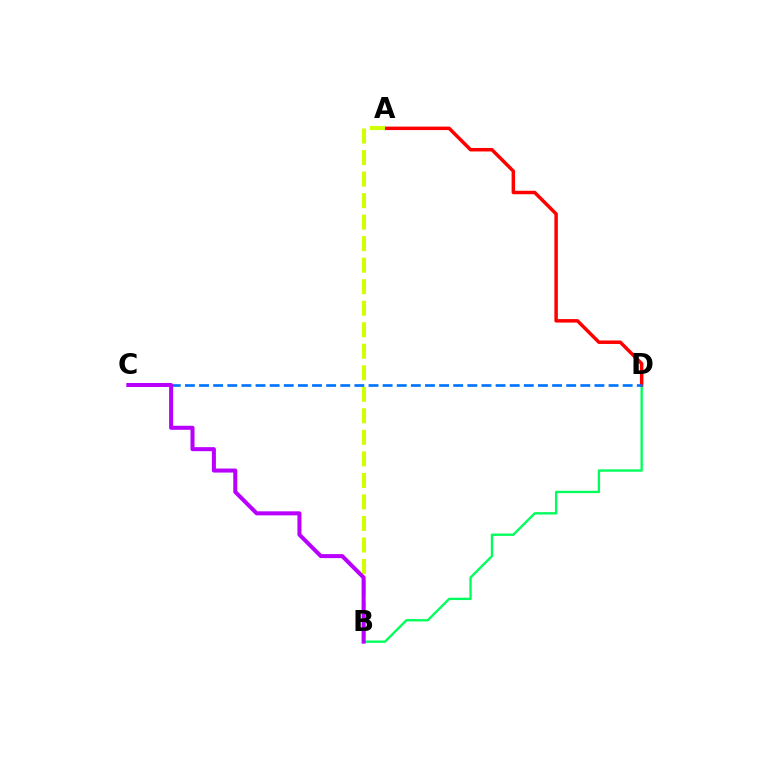{('B', 'D'): [{'color': '#00ff5c', 'line_style': 'solid', 'thickness': 1.7}], ('A', 'D'): [{'color': '#ff0000', 'line_style': 'solid', 'thickness': 2.5}], ('A', 'B'): [{'color': '#d1ff00', 'line_style': 'dashed', 'thickness': 2.92}], ('C', 'D'): [{'color': '#0074ff', 'line_style': 'dashed', 'thickness': 1.92}], ('B', 'C'): [{'color': '#b900ff', 'line_style': 'solid', 'thickness': 2.9}]}